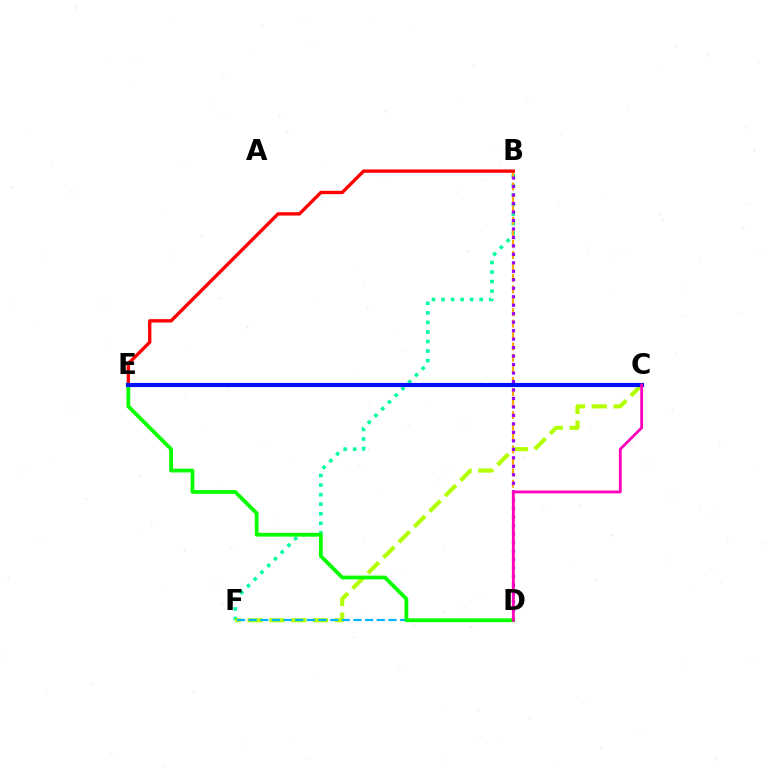{('B', 'F'): [{'color': '#00ff9d', 'line_style': 'dotted', 'thickness': 2.59}], ('B', 'D'): [{'color': '#ffa500', 'line_style': 'dashed', 'thickness': 1.55}, {'color': '#9b00ff', 'line_style': 'dotted', 'thickness': 2.3}], ('B', 'E'): [{'color': '#ff0000', 'line_style': 'solid', 'thickness': 2.41}], ('C', 'F'): [{'color': '#b3ff00', 'line_style': 'dashed', 'thickness': 2.96}], ('D', 'F'): [{'color': '#00b5ff', 'line_style': 'dashed', 'thickness': 1.58}], ('D', 'E'): [{'color': '#08ff00', 'line_style': 'solid', 'thickness': 2.72}], ('C', 'E'): [{'color': '#0010ff', 'line_style': 'solid', 'thickness': 2.98}], ('C', 'D'): [{'color': '#ff00bd', 'line_style': 'solid', 'thickness': 2.03}]}